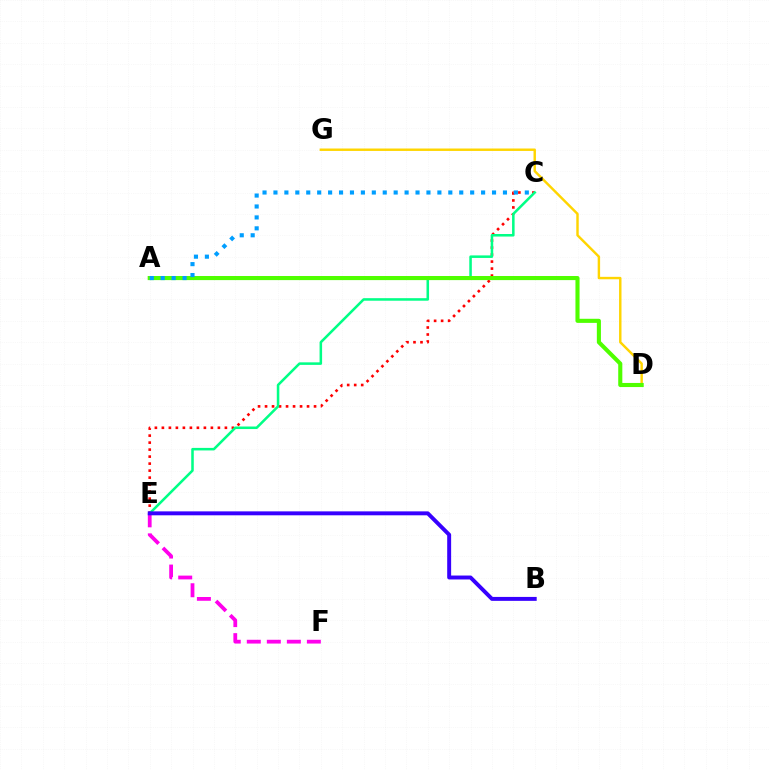{('E', 'F'): [{'color': '#ff00ed', 'line_style': 'dashed', 'thickness': 2.72}], ('C', 'E'): [{'color': '#ff0000', 'line_style': 'dotted', 'thickness': 1.9}, {'color': '#00ff86', 'line_style': 'solid', 'thickness': 1.83}], ('D', 'G'): [{'color': '#ffd500', 'line_style': 'solid', 'thickness': 1.75}], ('A', 'D'): [{'color': '#4fff00', 'line_style': 'solid', 'thickness': 2.95}], ('B', 'E'): [{'color': '#3700ff', 'line_style': 'solid', 'thickness': 2.83}], ('A', 'C'): [{'color': '#009eff', 'line_style': 'dotted', 'thickness': 2.97}]}